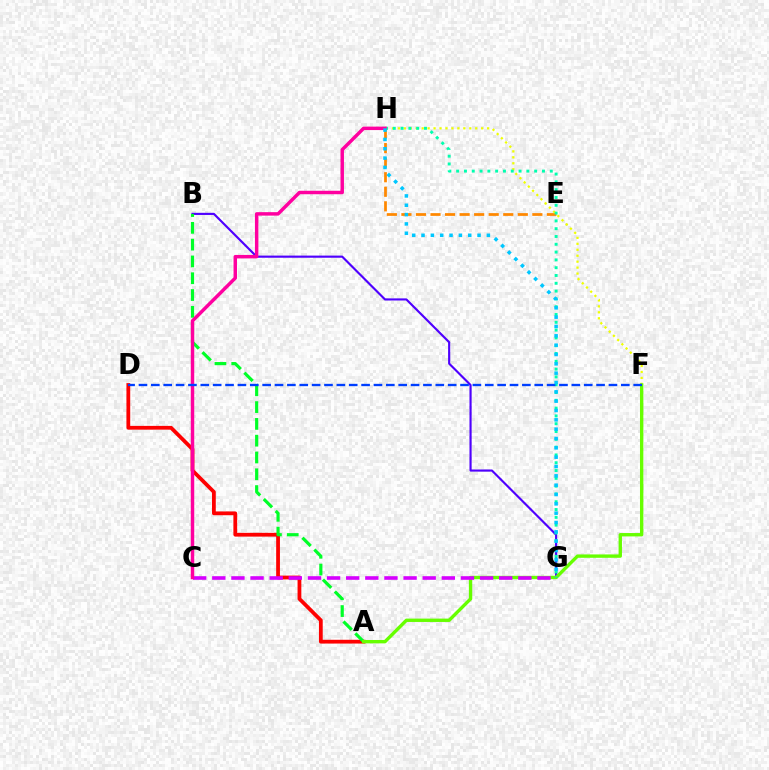{('B', 'G'): [{'color': '#4f00ff', 'line_style': 'solid', 'thickness': 1.54}], ('A', 'D'): [{'color': '#ff0000', 'line_style': 'solid', 'thickness': 2.72}], ('E', 'H'): [{'color': '#ff8800', 'line_style': 'dashed', 'thickness': 1.98}], ('A', 'B'): [{'color': '#00ff27', 'line_style': 'dashed', 'thickness': 2.28}], ('F', 'H'): [{'color': '#eeff00', 'line_style': 'dotted', 'thickness': 1.62}], ('A', 'F'): [{'color': '#66ff00', 'line_style': 'solid', 'thickness': 2.42}], ('C', 'G'): [{'color': '#d600ff', 'line_style': 'dashed', 'thickness': 2.6}], ('G', 'H'): [{'color': '#00ffaf', 'line_style': 'dotted', 'thickness': 2.12}, {'color': '#00c7ff', 'line_style': 'dotted', 'thickness': 2.54}], ('C', 'H'): [{'color': '#ff00a0', 'line_style': 'solid', 'thickness': 2.49}], ('D', 'F'): [{'color': '#003fff', 'line_style': 'dashed', 'thickness': 1.68}]}